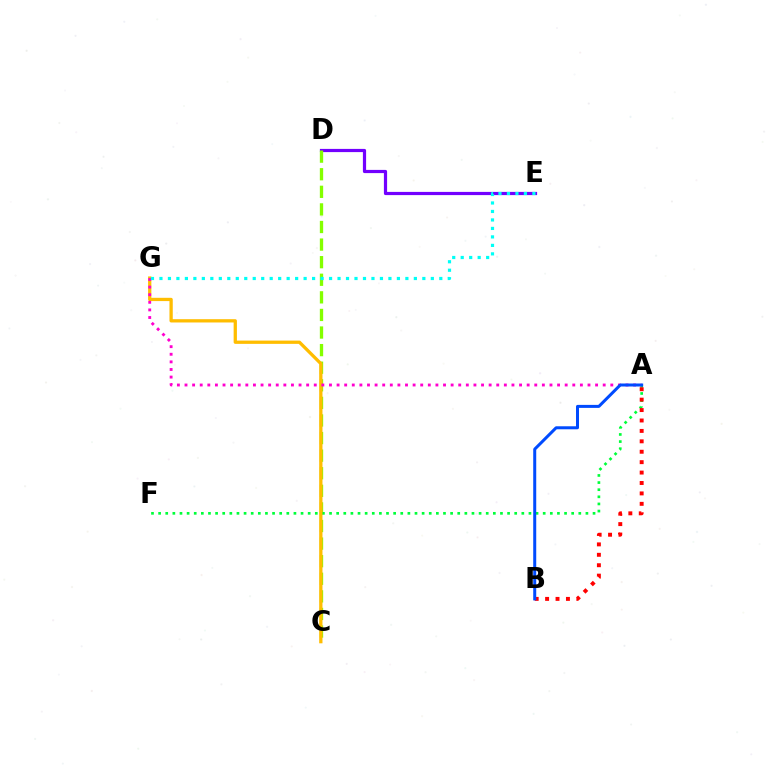{('D', 'E'): [{'color': '#7200ff', 'line_style': 'solid', 'thickness': 2.31}], ('C', 'D'): [{'color': '#84ff00', 'line_style': 'dashed', 'thickness': 2.39}], ('A', 'F'): [{'color': '#00ff39', 'line_style': 'dotted', 'thickness': 1.93}], ('A', 'B'): [{'color': '#ff0000', 'line_style': 'dotted', 'thickness': 2.83}, {'color': '#004bff', 'line_style': 'solid', 'thickness': 2.17}], ('C', 'G'): [{'color': '#ffbd00', 'line_style': 'solid', 'thickness': 2.36}], ('A', 'G'): [{'color': '#ff00cf', 'line_style': 'dotted', 'thickness': 2.07}], ('E', 'G'): [{'color': '#00fff6', 'line_style': 'dotted', 'thickness': 2.3}]}